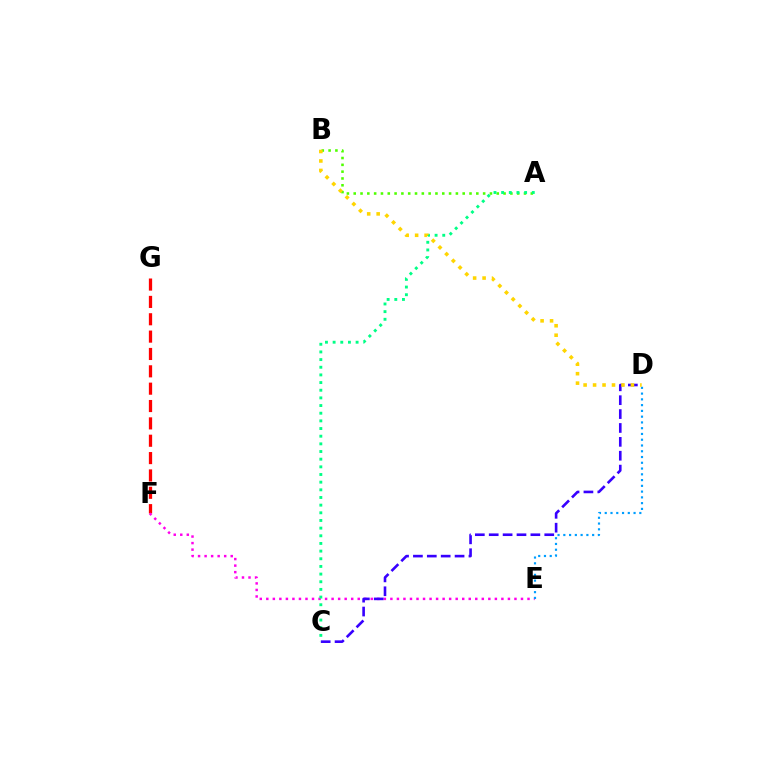{('A', 'B'): [{'color': '#4fff00', 'line_style': 'dotted', 'thickness': 1.85}], ('F', 'G'): [{'color': '#ff0000', 'line_style': 'dashed', 'thickness': 2.36}], ('E', 'F'): [{'color': '#ff00ed', 'line_style': 'dotted', 'thickness': 1.77}], ('C', 'D'): [{'color': '#3700ff', 'line_style': 'dashed', 'thickness': 1.89}], ('D', 'E'): [{'color': '#009eff', 'line_style': 'dotted', 'thickness': 1.57}], ('A', 'C'): [{'color': '#00ff86', 'line_style': 'dotted', 'thickness': 2.08}], ('B', 'D'): [{'color': '#ffd500', 'line_style': 'dotted', 'thickness': 2.57}]}